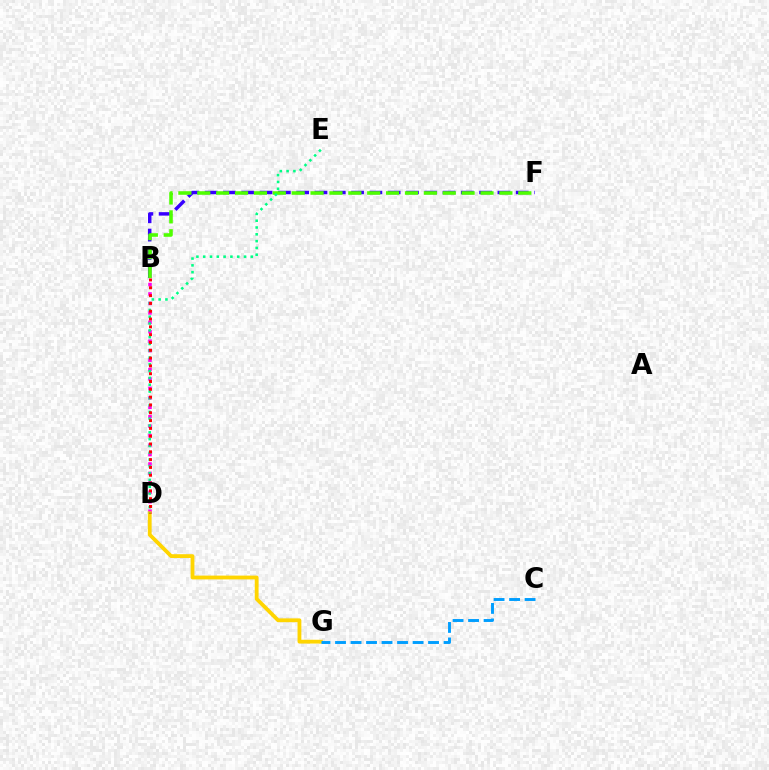{('B', 'F'): [{'color': '#3700ff', 'line_style': 'dashed', 'thickness': 2.49}, {'color': '#4fff00', 'line_style': 'dashed', 'thickness': 2.57}], ('B', 'D'): [{'color': '#ff00ed', 'line_style': 'dotted', 'thickness': 2.57}, {'color': '#ff0000', 'line_style': 'dotted', 'thickness': 2.12}], ('D', 'G'): [{'color': '#ffd500', 'line_style': 'solid', 'thickness': 2.74}], ('D', 'E'): [{'color': '#00ff86', 'line_style': 'dotted', 'thickness': 1.85}], ('C', 'G'): [{'color': '#009eff', 'line_style': 'dashed', 'thickness': 2.11}]}